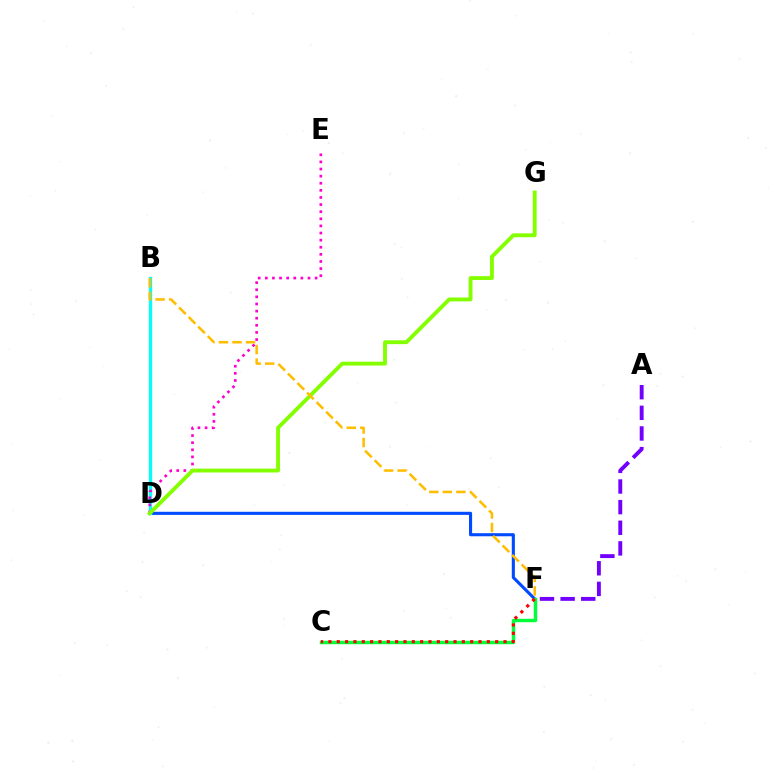{('D', 'F'): [{'color': '#004bff', 'line_style': 'solid', 'thickness': 2.24}], ('B', 'D'): [{'color': '#00fff6', 'line_style': 'solid', 'thickness': 2.38}], ('A', 'F'): [{'color': '#7200ff', 'line_style': 'dashed', 'thickness': 2.8}], ('D', 'E'): [{'color': '#ff00cf', 'line_style': 'dotted', 'thickness': 1.93}], ('C', 'F'): [{'color': '#00ff39', 'line_style': 'solid', 'thickness': 2.46}, {'color': '#ff0000', 'line_style': 'dotted', 'thickness': 2.27}], ('D', 'G'): [{'color': '#84ff00', 'line_style': 'solid', 'thickness': 2.78}], ('B', 'F'): [{'color': '#ffbd00', 'line_style': 'dashed', 'thickness': 1.84}]}